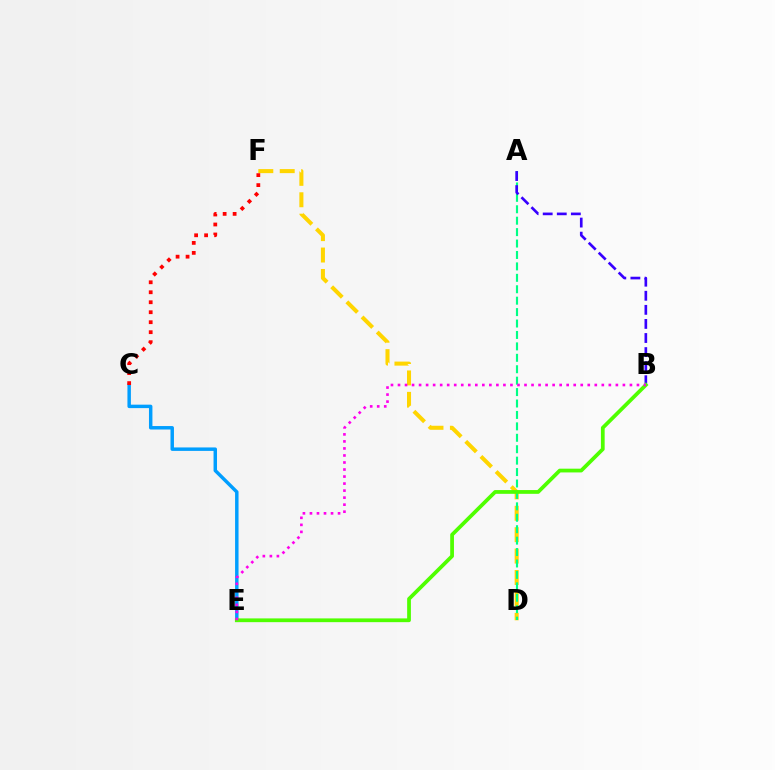{('D', 'F'): [{'color': '#ffd500', 'line_style': 'dashed', 'thickness': 2.91}], ('A', 'D'): [{'color': '#00ff86', 'line_style': 'dashed', 'thickness': 1.55}], ('C', 'E'): [{'color': '#009eff', 'line_style': 'solid', 'thickness': 2.49}], ('A', 'B'): [{'color': '#3700ff', 'line_style': 'dashed', 'thickness': 1.91}], ('C', 'F'): [{'color': '#ff0000', 'line_style': 'dotted', 'thickness': 2.71}], ('B', 'E'): [{'color': '#4fff00', 'line_style': 'solid', 'thickness': 2.7}, {'color': '#ff00ed', 'line_style': 'dotted', 'thickness': 1.91}]}